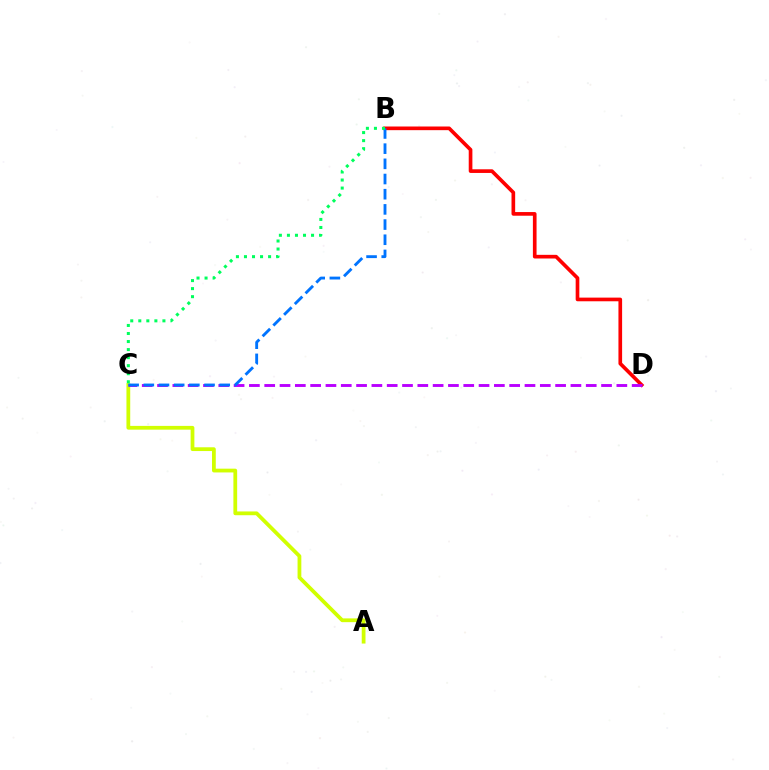{('B', 'D'): [{'color': '#ff0000', 'line_style': 'solid', 'thickness': 2.64}], ('A', 'C'): [{'color': '#d1ff00', 'line_style': 'solid', 'thickness': 2.71}], ('C', 'D'): [{'color': '#b900ff', 'line_style': 'dashed', 'thickness': 2.08}], ('B', 'C'): [{'color': '#0074ff', 'line_style': 'dashed', 'thickness': 2.06}, {'color': '#00ff5c', 'line_style': 'dotted', 'thickness': 2.19}]}